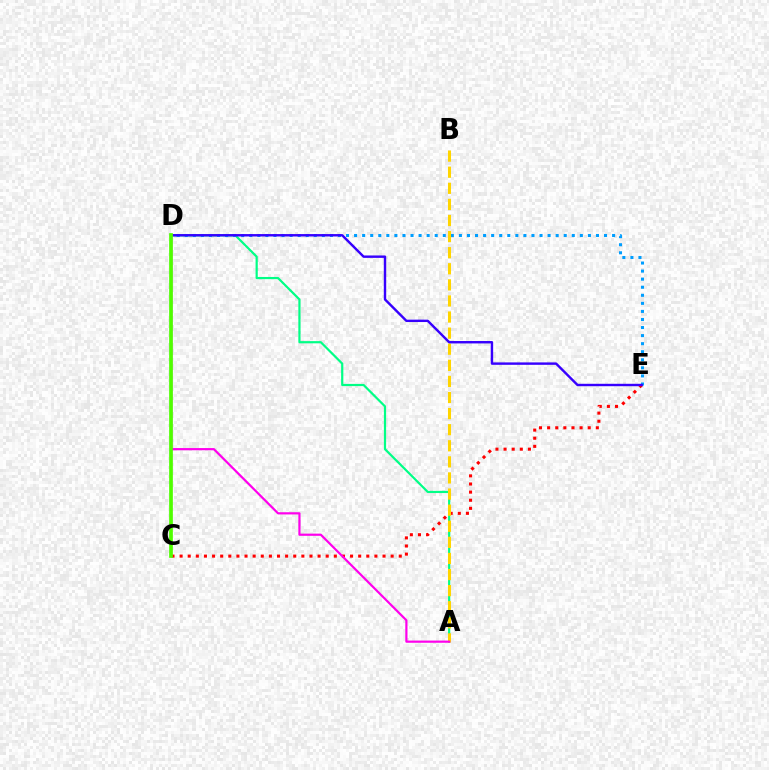{('C', 'E'): [{'color': '#ff0000', 'line_style': 'dotted', 'thickness': 2.21}], ('A', 'D'): [{'color': '#00ff86', 'line_style': 'solid', 'thickness': 1.58}, {'color': '#ff00ed', 'line_style': 'solid', 'thickness': 1.58}], ('D', 'E'): [{'color': '#009eff', 'line_style': 'dotted', 'thickness': 2.19}, {'color': '#3700ff', 'line_style': 'solid', 'thickness': 1.74}], ('A', 'B'): [{'color': '#ffd500', 'line_style': 'dashed', 'thickness': 2.19}], ('C', 'D'): [{'color': '#4fff00', 'line_style': 'solid', 'thickness': 2.67}]}